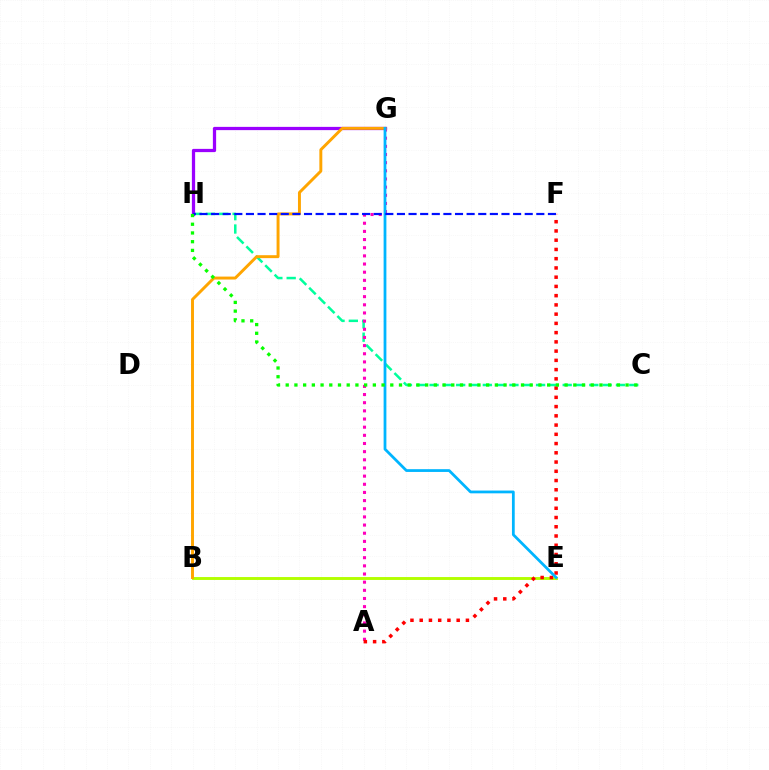{('B', 'E'): [{'color': '#b3ff00', 'line_style': 'solid', 'thickness': 2.09}], ('C', 'H'): [{'color': '#00ff9d', 'line_style': 'dashed', 'thickness': 1.81}, {'color': '#08ff00', 'line_style': 'dotted', 'thickness': 2.37}], ('G', 'H'): [{'color': '#9b00ff', 'line_style': 'solid', 'thickness': 2.34}], ('A', 'G'): [{'color': '#ff00bd', 'line_style': 'dotted', 'thickness': 2.22}], ('A', 'F'): [{'color': '#ff0000', 'line_style': 'dotted', 'thickness': 2.51}], ('B', 'G'): [{'color': '#ffa500', 'line_style': 'solid', 'thickness': 2.12}], ('E', 'G'): [{'color': '#00b5ff', 'line_style': 'solid', 'thickness': 1.99}], ('F', 'H'): [{'color': '#0010ff', 'line_style': 'dashed', 'thickness': 1.58}]}